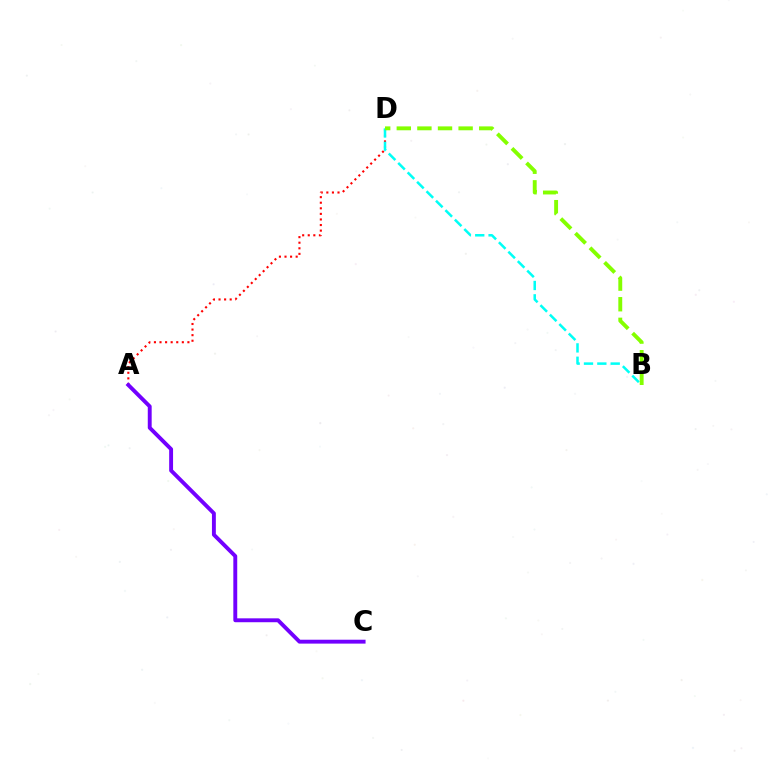{('A', 'D'): [{'color': '#ff0000', 'line_style': 'dotted', 'thickness': 1.52}], ('B', 'D'): [{'color': '#00fff6', 'line_style': 'dashed', 'thickness': 1.81}, {'color': '#84ff00', 'line_style': 'dashed', 'thickness': 2.8}], ('A', 'C'): [{'color': '#7200ff', 'line_style': 'solid', 'thickness': 2.8}]}